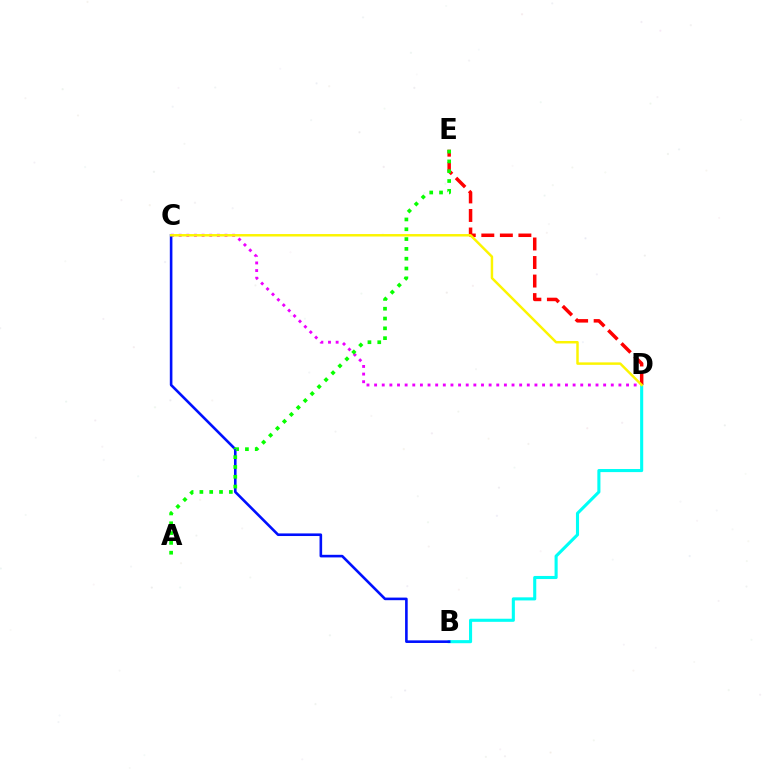{('B', 'D'): [{'color': '#00fff6', 'line_style': 'solid', 'thickness': 2.22}], ('C', 'D'): [{'color': '#ee00ff', 'line_style': 'dotted', 'thickness': 2.07}, {'color': '#fcf500', 'line_style': 'solid', 'thickness': 1.78}], ('D', 'E'): [{'color': '#ff0000', 'line_style': 'dashed', 'thickness': 2.52}], ('B', 'C'): [{'color': '#0010ff', 'line_style': 'solid', 'thickness': 1.88}], ('A', 'E'): [{'color': '#08ff00', 'line_style': 'dotted', 'thickness': 2.67}]}